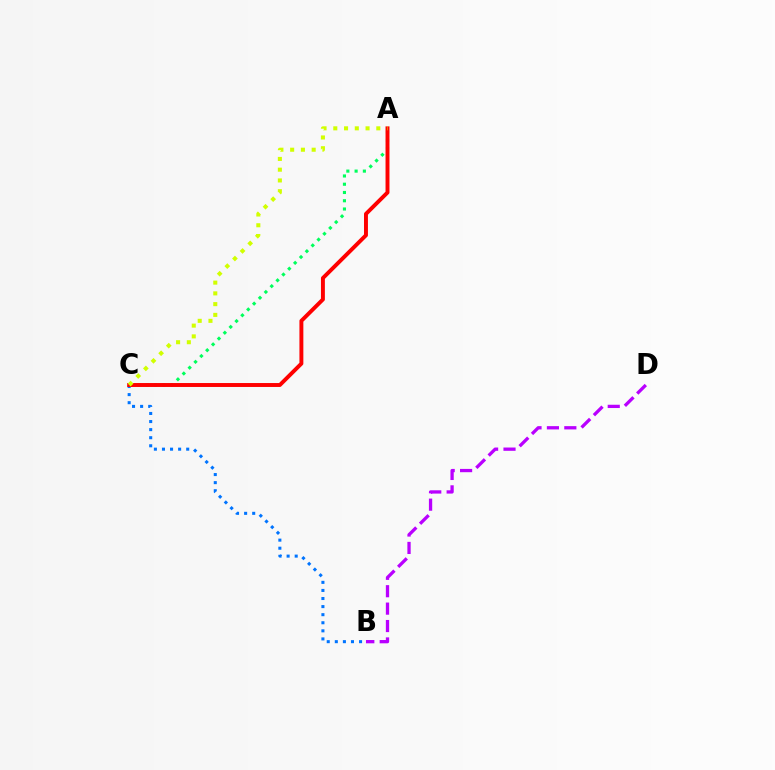{('B', 'C'): [{'color': '#0074ff', 'line_style': 'dotted', 'thickness': 2.19}], ('A', 'C'): [{'color': '#00ff5c', 'line_style': 'dotted', 'thickness': 2.24}, {'color': '#ff0000', 'line_style': 'solid', 'thickness': 2.83}, {'color': '#d1ff00', 'line_style': 'dotted', 'thickness': 2.92}], ('B', 'D'): [{'color': '#b900ff', 'line_style': 'dashed', 'thickness': 2.37}]}